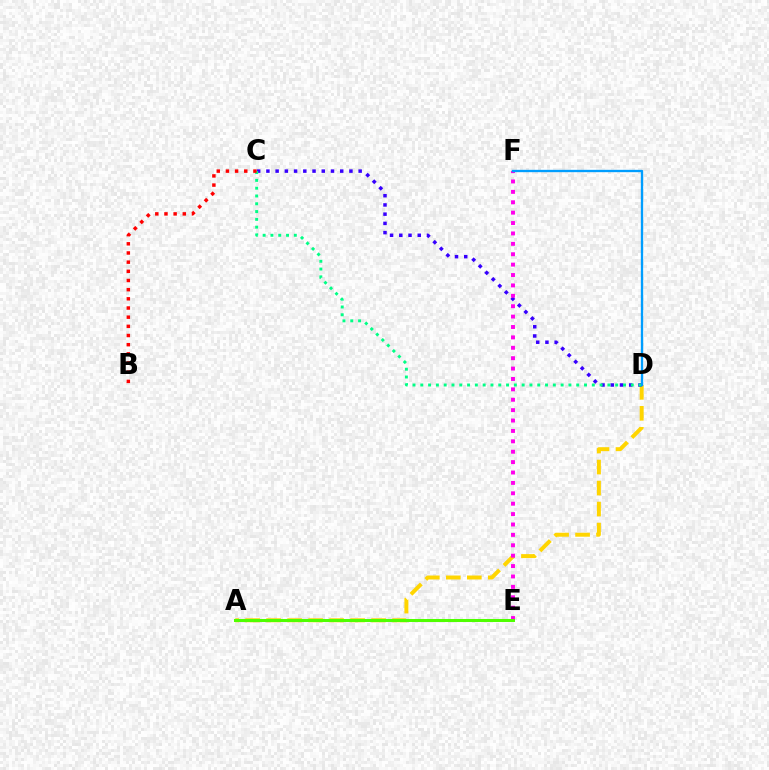{('A', 'D'): [{'color': '#ffd500', 'line_style': 'dashed', 'thickness': 2.85}], ('C', 'D'): [{'color': '#3700ff', 'line_style': 'dotted', 'thickness': 2.51}, {'color': '#00ff86', 'line_style': 'dotted', 'thickness': 2.12}], ('E', 'F'): [{'color': '#ff00ed', 'line_style': 'dotted', 'thickness': 2.82}], ('D', 'F'): [{'color': '#009eff', 'line_style': 'solid', 'thickness': 1.68}], ('B', 'C'): [{'color': '#ff0000', 'line_style': 'dotted', 'thickness': 2.49}], ('A', 'E'): [{'color': '#4fff00', 'line_style': 'solid', 'thickness': 2.18}]}